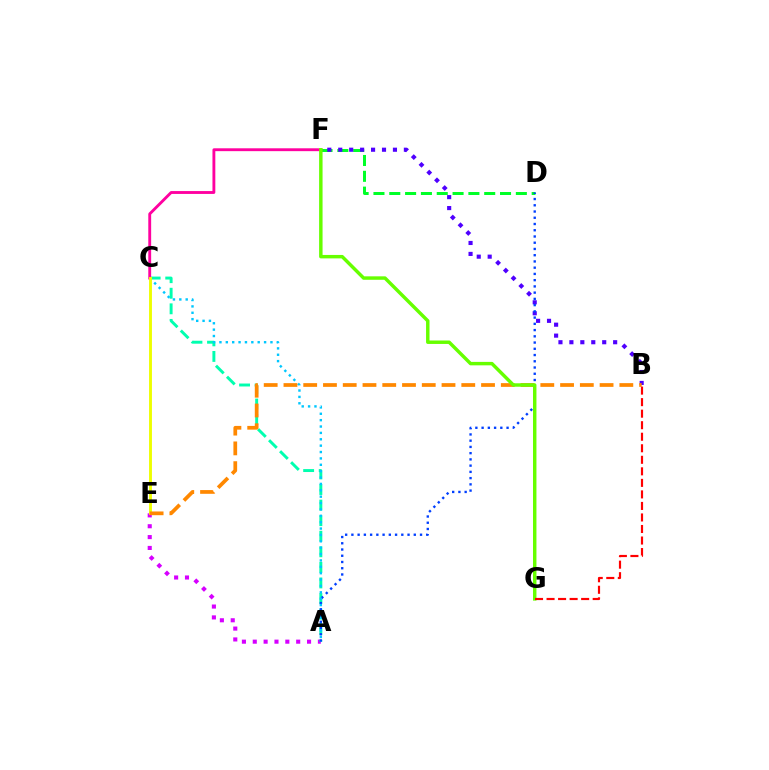{('D', 'F'): [{'color': '#00ff27', 'line_style': 'dashed', 'thickness': 2.15}], ('B', 'F'): [{'color': '#4f00ff', 'line_style': 'dotted', 'thickness': 2.97}], ('A', 'E'): [{'color': '#d600ff', 'line_style': 'dotted', 'thickness': 2.95}], ('A', 'C'): [{'color': '#00ffaf', 'line_style': 'dashed', 'thickness': 2.12}, {'color': '#00c7ff', 'line_style': 'dotted', 'thickness': 1.73}], ('A', 'D'): [{'color': '#003fff', 'line_style': 'dotted', 'thickness': 1.7}], ('C', 'F'): [{'color': '#ff00a0', 'line_style': 'solid', 'thickness': 2.06}], ('C', 'E'): [{'color': '#eeff00', 'line_style': 'solid', 'thickness': 2.08}], ('B', 'E'): [{'color': '#ff8800', 'line_style': 'dashed', 'thickness': 2.68}], ('F', 'G'): [{'color': '#66ff00', 'line_style': 'solid', 'thickness': 2.48}], ('B', 'G'): [{'color': '#ff0000', 'line_style': 'dashed', 'thickness': 1.57}]}